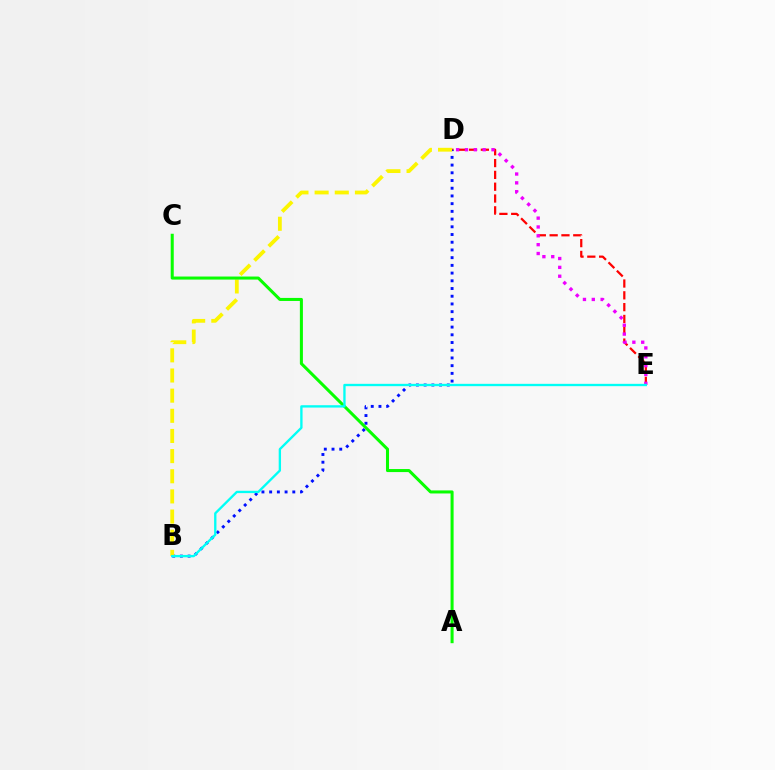{('D', 'E'): [{'color': '#ff0000', 'line_style': 'dashed', 'thickness': 1.6}, {'color': '#ee00ff', 'line_style': 'dotted', 'thickness': 2.4}], ('B', 'D'): [{'color': '#0010ff', 'line_style': 'dotted', 'thickness': 2.1}, {'color': '#fcf500', 'line_style': 'dashed', 'thickness': 2.74}], ('A', 'C'): [{'color': '#08ff00', 'line_style': 'solid', 'thickness': 2.19}], ('B', 'E'): [{'color': '#00fff6', 'line_style': 'solid', 'thickness': 1.68}]}